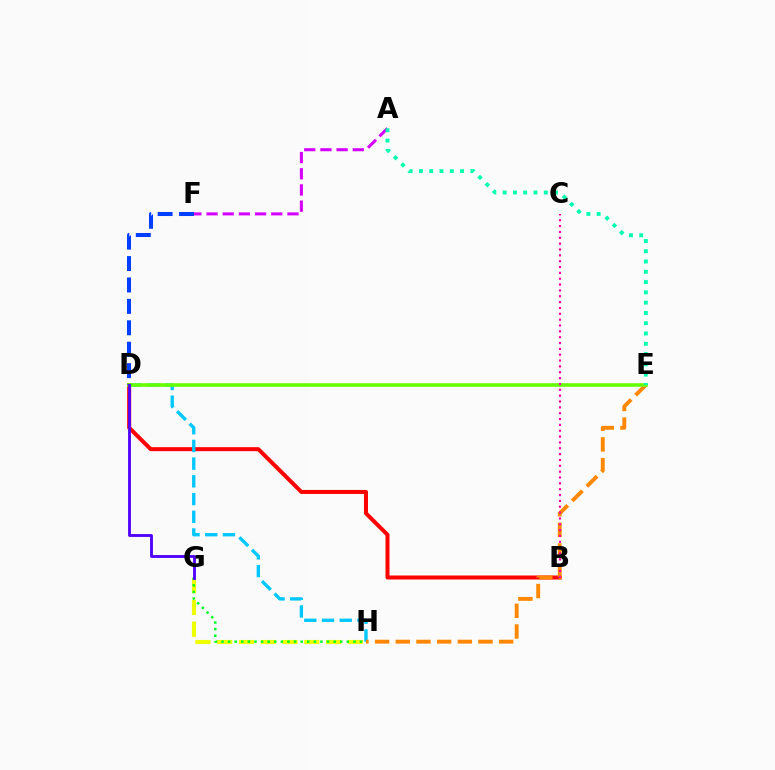{('B', 'D'): [{'color': '#ff0000', 'line_style': 'solid', 'thickness': 2.88}], ('A', 'F'): [{'color': '#d600ff', 'line_style': 'dashed', 'thickness': 2.2}], ('D', 'H'): [{'color': '#00c7ff', 'line_style': 'dashed', 'thickness': 2.41}], ('G', 'H'): [{'color': '#eeff00', 'line_style': 'dashed', 'thickness': 2.96}, {'color': '#00ff27', 'line_style': 'dotted', 'thickness': 1.79}], ('E', 'H'): [{'color': '#ff8800', 'line_style': 'dashed', 'thickness': 2.81}], ('D', 'E'): [{'color': '#66ff00', 'line_style': 'solid', 'thickness': 2.59}], ('A', 'E'): [{'color': '#00ffaf', 'line_style': 'dotted', 'thickness': 2.79}], ('B', 'C'): [{'color': '#ff00a0', 'line_style': 'dotted', 'thickness': 1.59}], ('D', 'F'): [{'color': '#003fff', 'line_style': 'dashed', 'thickness': 2.91}], ('D', 'G'): [{'color': '#4f00ff', 'line_style': 'solid', 'thickness': 2.05}]}